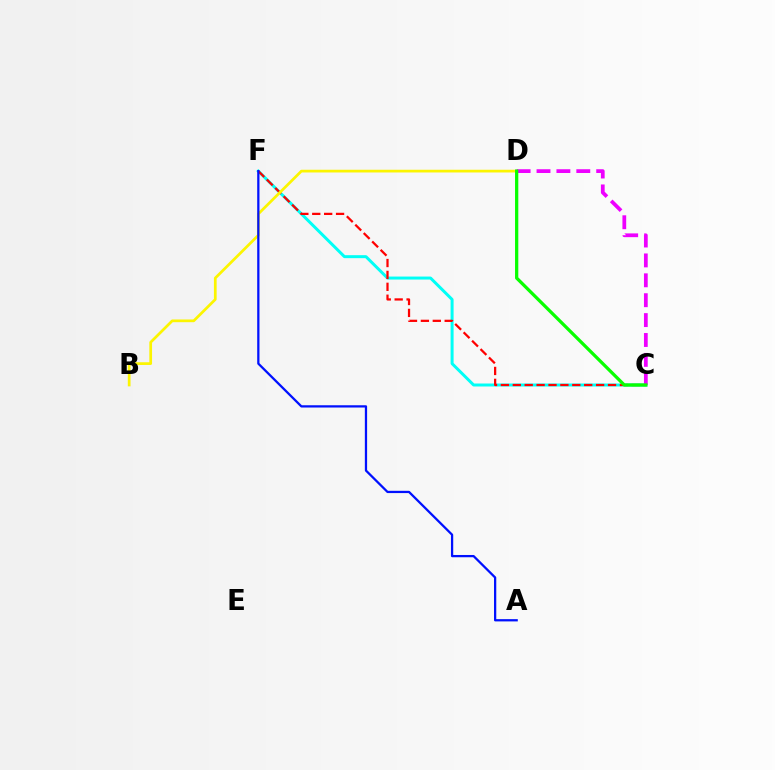{('C', 'F'): [{'color': '#00fff6', 'line_style': 'solid', 'thickness': 2.15}, {'color': '#ff0000', 'line_style': 'dashed', 'thickness': 1.62}], ('B', 'D'): [{'color': '#fcf500', 'line_style': 'solid', 'thickness': 1.96}], ('C', 'D'): [{'color': '#ee00ff', 'line_style': 'dashed', 'thickness': 2.7}, {'color': '#08ff00', 'line_style': 'solid', 'thickness': 2.35}], ('A', 'F'): [{'color': '#0010ff', 'line_style': 'solid', 'thickness': 1.63}]}